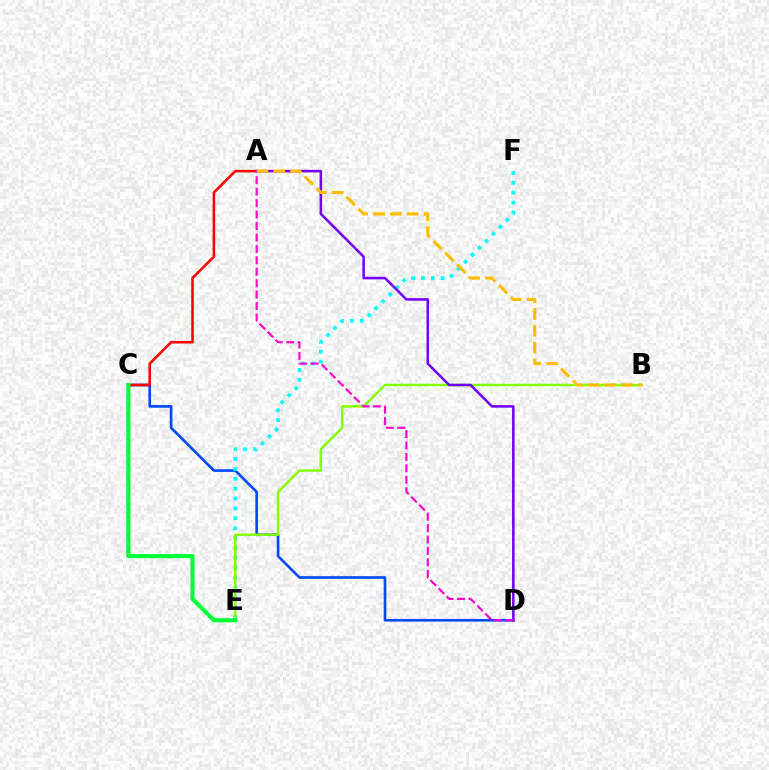{('C', 'D'): [{'color': '#004bff', 'line_style': 'solid', 'thickness': 1.92}], ('E', 'F'): [{'color': '#00fff6', 'line_style': 'dotted', 'thickness': 2.68}], ('A', 'C'): [{'color': '#ff0000', 'line_style': 'solid', 'thickness': 1.85}], ('B', 'E'): [{'color': '#84ff00', 'line_style': 'solid', 'thickness': 1.77}], ('C', 'E'): [{'color': '#00ff39', 'line_style': 'solid', 'thickness': 2.96}], ('A', 'D'): [{'color': '#7200ff', 'line_style': 'solid', 'thickness': 1.83}, {'color': '#ff00cf', 'line_style': 'dashed', 'thickness': 1.55}], ('A', 'B'): [{'color': '#ffbd00', 'line_style': 'dashed', 'thickness': 2.28}]}